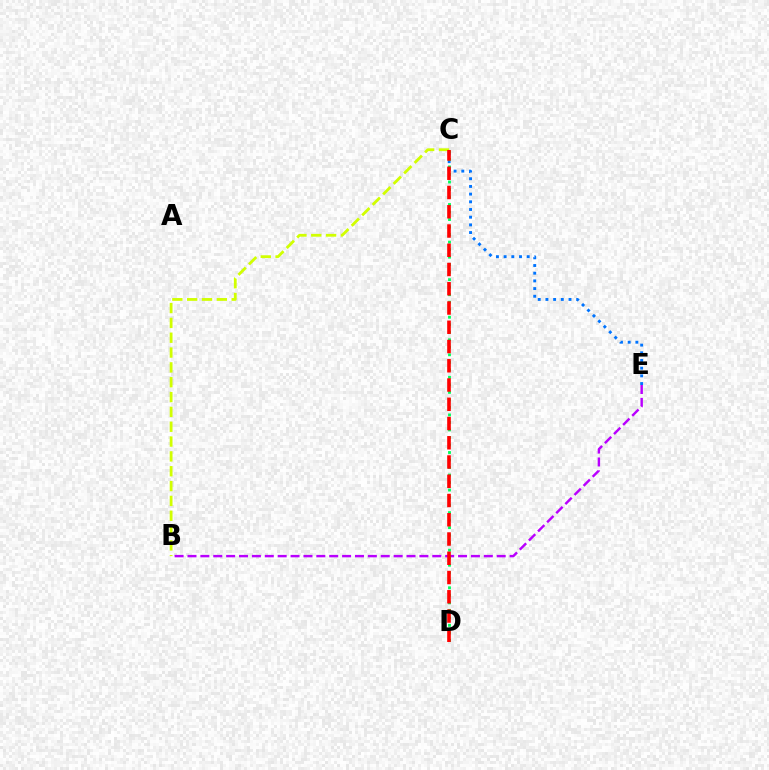{('B', 'C'): [{'color': '#d1ff00', 'line_style': 'dashed', 'thickness': 2.02}], ('B', 'E'): [{'color': '#b900ff', 'line_style': 'dashed', 'thickness': 1.75}], ('C', 'E'): [{'color': '#0074ff', 'line_style': 'dotted', 'thickness': 2.09}], ('C', 'D'): [{'color': '#00ff5c', 'line_style': 'dotted', 'thickness': 2.04}, {'color': '#ff0000', 'line_style': 'dashed', 'thickness': 2.62}]}